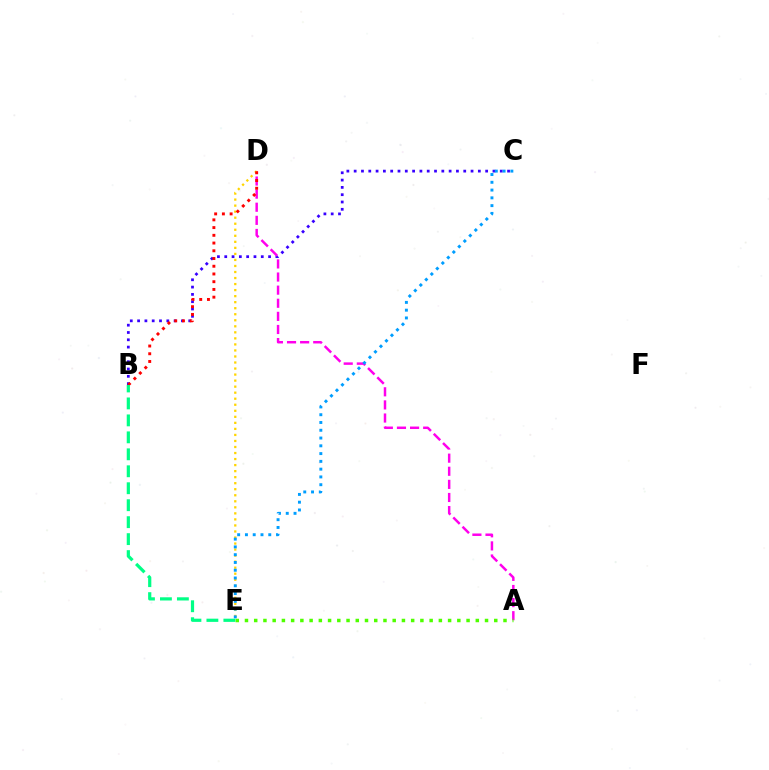{('B', 'C'): [{'color': '#3700ff', 'line_style': 'dotted', 'thickness': 1.98}], ('A', 'D'): [{'color': '#ff00ed', 'line_style': 'dashed', 'thickness': 1.78}], ('D', 'E'): [{'color': '#ffd500', 'line_style': 'dotted', 'thickness': 1.64}], ('C', 'E'): [{'color': '#009eff', 'line_style': 'dotted', 'thickness': 2.11}], ('A', 'E'): [{'color': '#4fff00', 'line_style': 'dotted', 'thickness': 2.51}], ('B', 'D'): [{'color': '#ff0000', 'line_style': 'dotted', 'thickness': 2.1}], ('B', 'E'): [{'color': '#00ff86', 'line_style': 'dashed', 'thickness': 2.3}]}